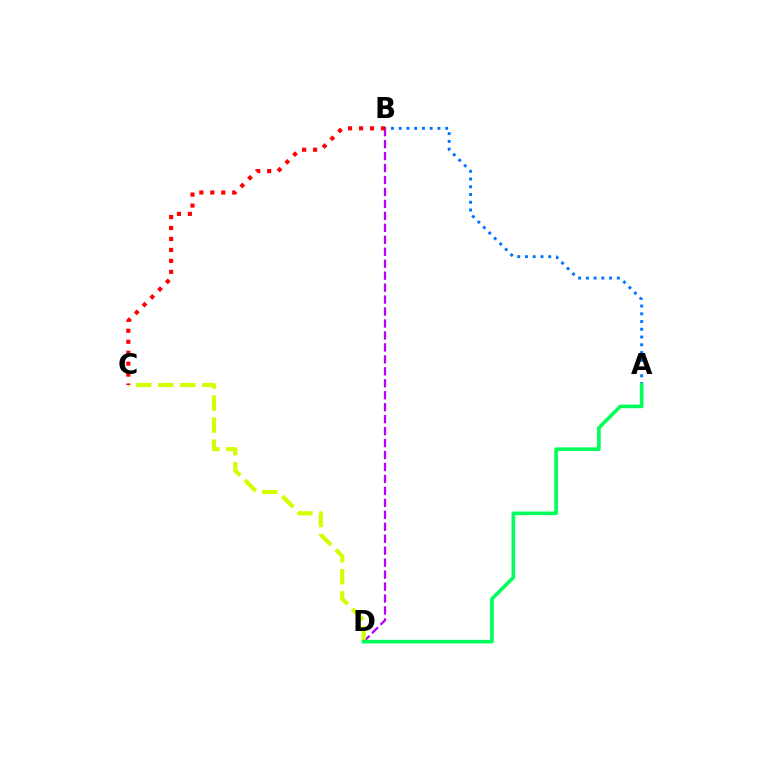{('A', 'B'): [{'color': '#0074ff', 'line_style': 'dotted', 'thickness': 2.11}], ('B', 'D'): [{'color': '#b900ff', 'line_style': 'dashed', 'thickness': 1.62}], ('C', 'D'): [{'color': '#d1ff00', 'line_style': 'dashed', 'thickness': 2.99}], ('B', 'C'): [{'color': '#ff0000', 'line_style': 'dotted', 'thickness': 2.98}], ('A', 'D'): [{'color': '#00ff5c', 'line_style': 'solid', 'thickness': 2.62}]}